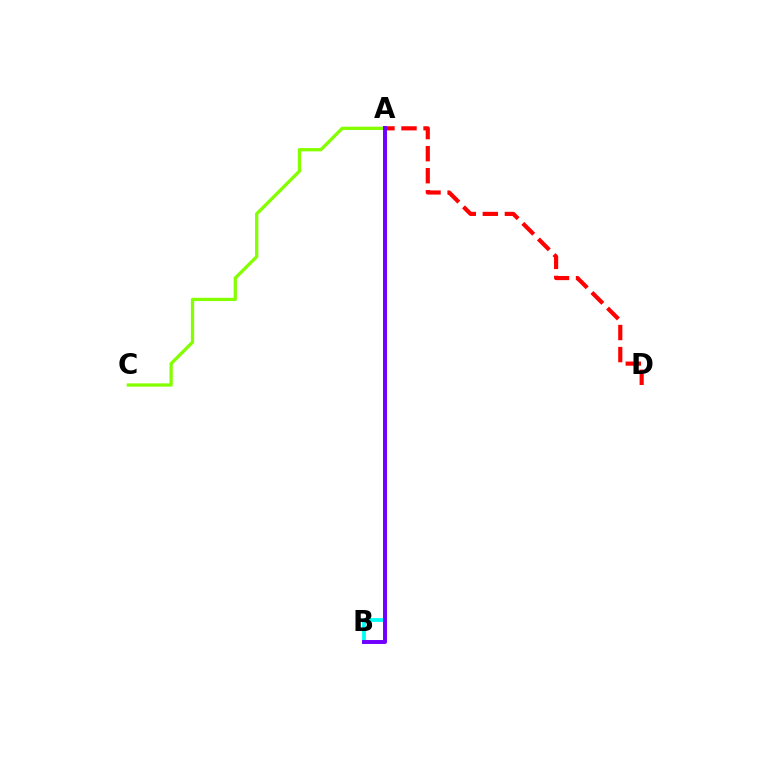{('A', 'C'): [{'color': '#84ff00', 'line_style': 'solid', 'thickness': 2.36}], ('A', 'D'): [{'color': '#ff0000', 'line_style': 'dashed', 'thickness': 3.0}], ('A', 'B'): [{'color': '#00fff6', 'line_style': 'solid', 'thickness': 2.73}, {'color': '#7200ff', 'line_style': 'solid', 'thickness': 2.84}]}